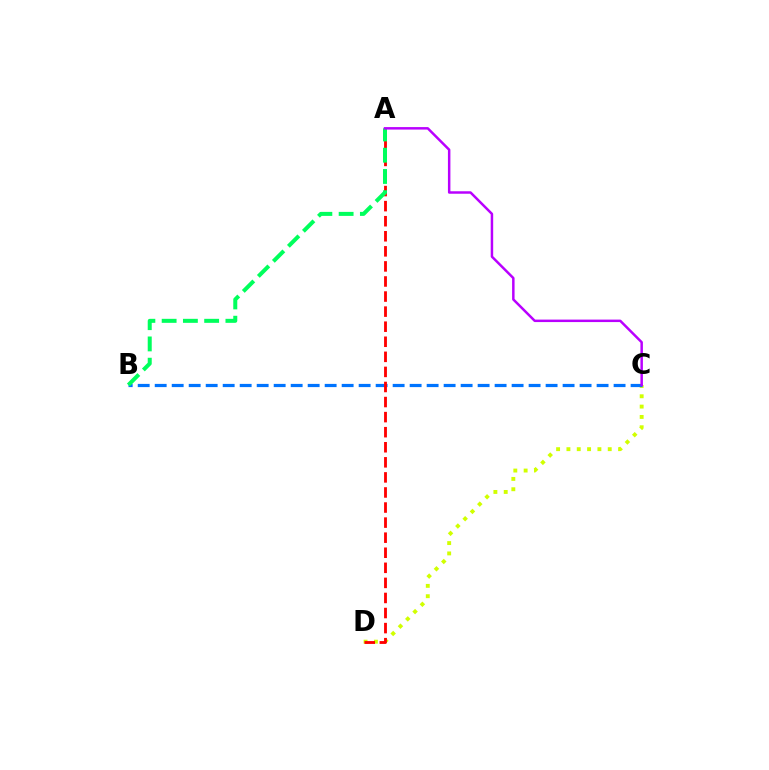{('C', 'D'): [{'color': '#d1ff00', 'line_style': 'dotted', 'thickness': 2.81}], ('B', 'C'): [{'color': '#0074ff', 'line_style': 'dashed', 'thickness': 2.31}], ('A', 'D'): [{'color': '#ff0000', 'line_style': 'dashed', 'thickness': 2.05}], ('A', 'B'): [{'color': '#00ff5c', 'line_style': 'dashed', 'thickness': 2.89}], ('A', 'C'): [{'color': '#b900ff', 'line_style': 'solid', 'thickness': 1.79}]}